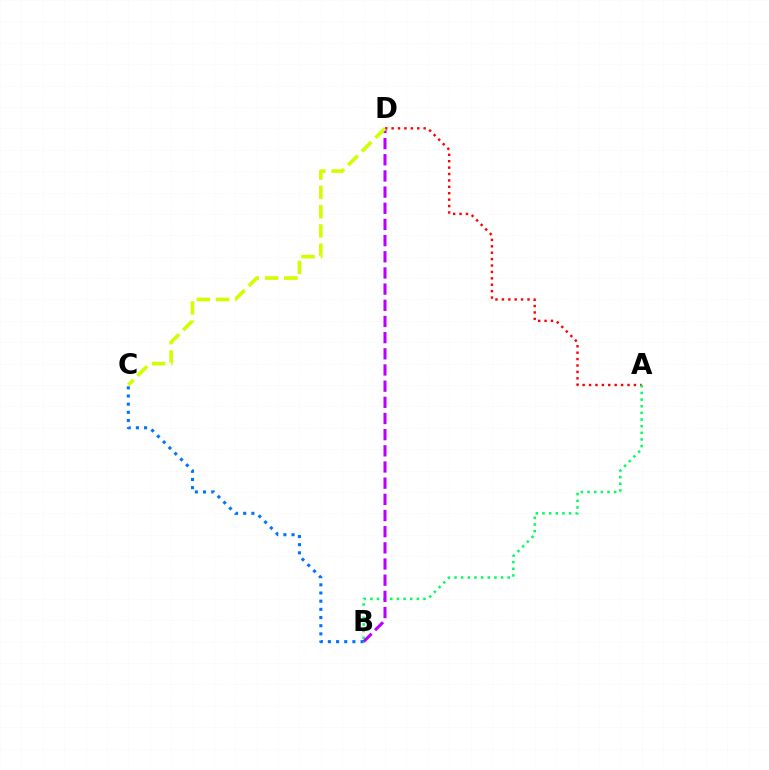{('A', 'D'): [{'color': '#ff0000', 'line_style': 'dotted', 'thickness': 1.74}], ('A', 'B'): [{'color': '#00ff5c', 'line_style': 'dotted', 'thickness': 1.81}], ('B', 'D'): [{'color': '#b900ff', 'line_style': 'dashed', 'thickness': 2.2}], ('B', 'C'): [{'color': '#0074ff', 'line_style': 'dotted', 'thickness': 2.22}], ('C', 'D'): [{'color': '#d1ff00', 'line_style': 'dashed', 'thickness': 2.62}]}